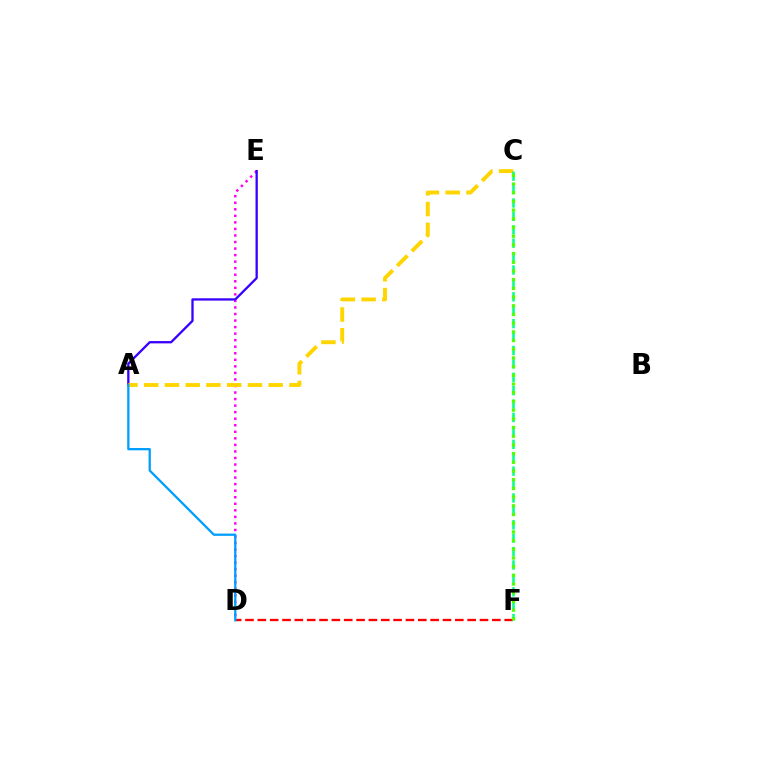{('D', 'E'): [{'color': '#ff00ed', 'line_style': 'dotted', 'thickness': 1.78}], ('A', 'E'): [{'color': '#3700ff', 'line_style': 'solid', 'thickness': 1.66}], ('D', 'F'): [{'color': '#ff0000', 'line_style': 'dashed', 'thickness': 1.68}], ('A', 'C'): [{'color': '#ffd500', 'line_style': 'dashed', 'thickness': 2.82}], ('A', 'D'): [{'color': '#009eff', 'line_style': 'solid', 'thickness': 1.65}], ('C', 'F'): [{'color': '#00ff86', 'line_style': 'dashed', 'thickness': 1.82}, {'color': '#4fff00', 'line_style': 'dotted', 'thickness': 2.36}]}